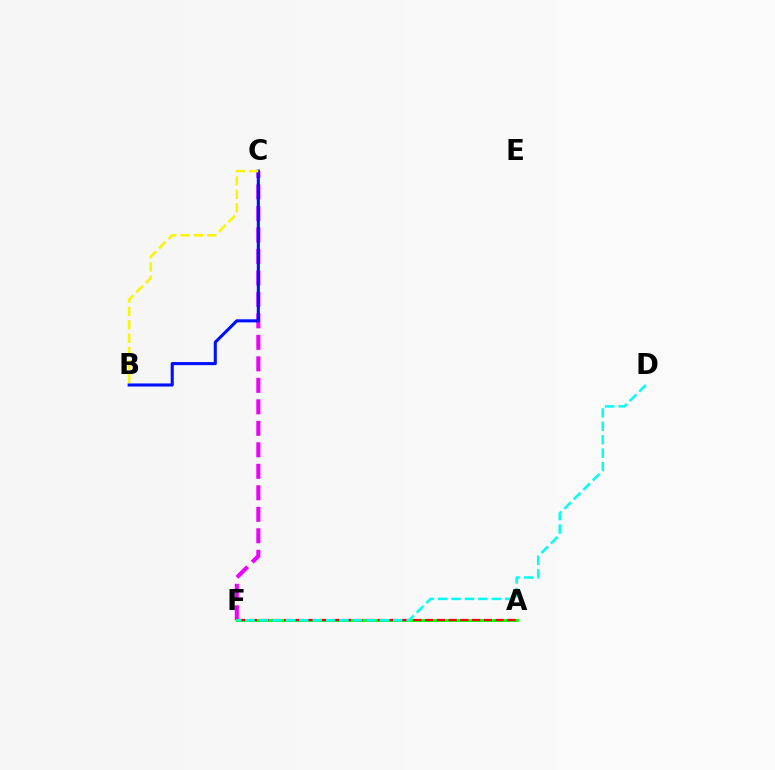{('C', 'F'): [{'color': '#ee00ff', 'line_style': 'dashed', 'thickness': 2.92}], ('B', 'C'): [{'color': '#0010ff', 'line_style': 'solid', 'thickness': 2.23}, {'color': '#fcf500', 'line_style': 'dashed', 'thickness': 1.82}], ('A', 'F'): [{'color': '#08ff00', 'line_style': 'solid', 'thickness': 2.11}, {'color': '#ff0000', 'line_style': 'dashed', 'thickness': 1.6}], ('D', 'F'): [{'color': '#00fff6', 'line_style': 'dashed', 'thickness': 1.82}]}